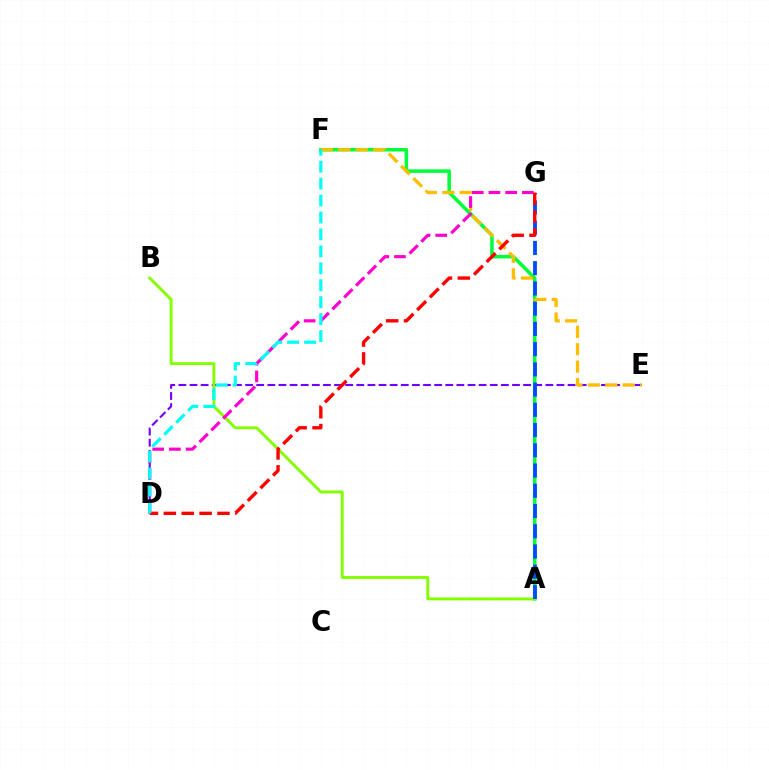{('A', 'F'): [{'color': '#00ff39', 'line_style': 'solid', 'thickness': 2.54}], ('D', 'E'): [{'color': '#7200ff', 'line_style': 'dashed', 'thickness': 1.51}], ('A', 'B'): [{'color': '#84ff00', 'line_style': 'solid', 'thickness': 2.09}], ('E', 'F'): [{'color': '#ffbd00', 'line_style': 'dashed', 'thickness': 2.36}], ('D', 'G'): [{'color': '#ff00cf', 'line_style': 'dashed', 'thickness': 2.27}, {'color': '#ff0000', 'line_style': 'dashed', 'thickness': 2.43}], ('A', 'G'): [{'color': '#004bff', 'line_style': 'dashed', 'thickness': 2.75}], ('D', 'F'): [{'color': '#00fff6', 'line_style': 'dashed', 'thickness': 2.3}]}